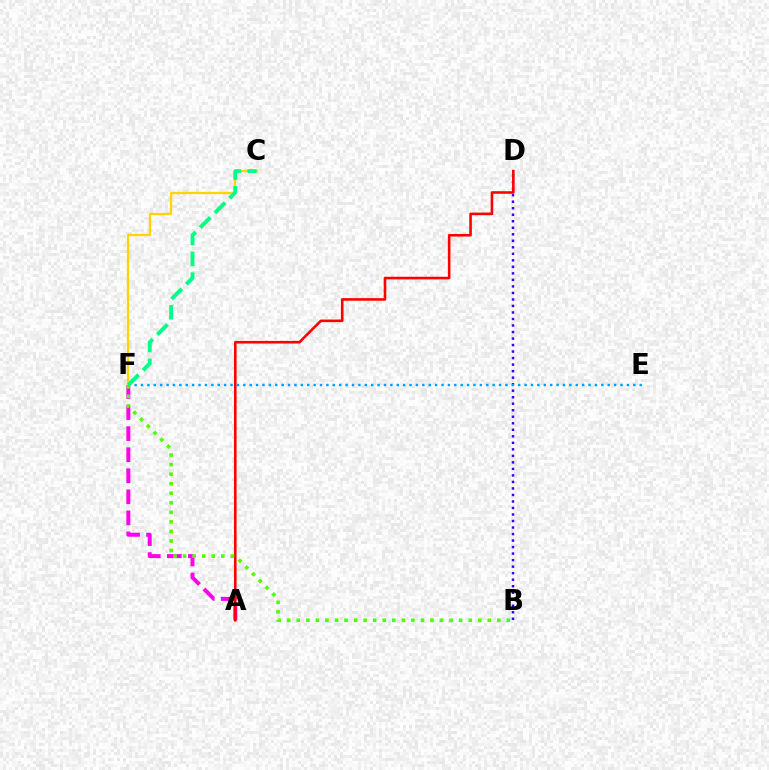{('B', 'D'): [{'color': '#3700ff', 'line_style': 'dotted', 'thickness': 1.77}], ('A', 'F'): [{'color': '#ff00ed', 'line_style': 'dashed', 'thickness': 2.86}], ('C', 'F'): [{'color': '#ffd500', 'line_style': 'solid', 'thickness': 1.65}, {'color': '#00ff86', 'line_style': 'dashed', 'thickness': 2.82}], ('A', 'D'): [{'color': '#ff0000', 'line_style': 'solid', 'thickness': 1.87}], ('E', 'F'): [{'color': '#009eff', 'line_style': 'dotted', 'thickness': 1.74}], ('B', 'F'): [{'color': '#4fff00', 'line_style': 'dotted', 'thickness': 2.59}]}